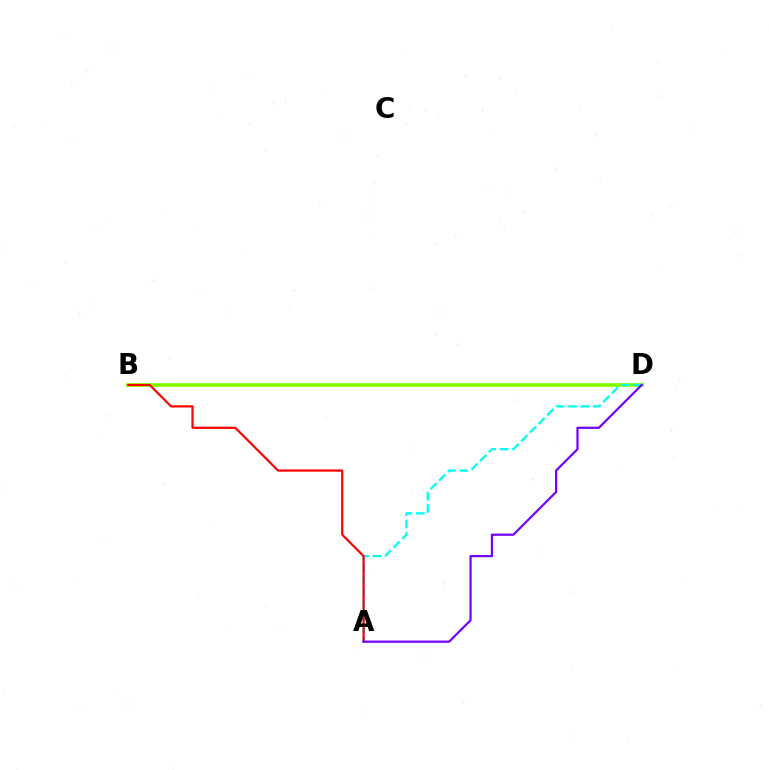{('B', 'D'): [{'color': '#84ff00', 'line_style': 'solid', 'thickness': 2.67}], ('A', 'D'): [{'color': '#00fff6', 'line_style': 'dashed', 'thickness': 1.67}, {'color': '#7200ff', 'line_style': 'solid', 'thickness': 1.59}], ('A', 'B'): [{'color': '#ff0000', 'line_style': 'solid', 'thickness': 1.59}]}